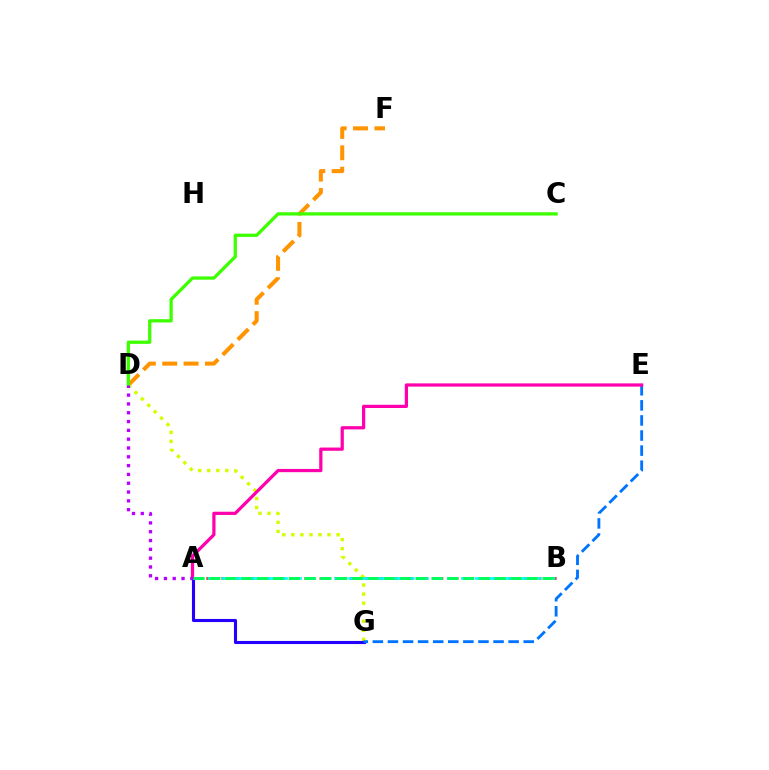{('D', 'F'): [{'color': '#ff9400', 'line_style': 'dashed', 'thickness': 2.9}], ('D', 'G'): [{'color': '#d1ff00', 'line_style': 'dotted', 'thickness': 2.46}], ('A', 'G'): [{'color': '#2500ff', 'line_style': 'solid', 'thickness': 2.23}], ('E', 'G'): [{'color': '#0074ff', 'line_style': 'dashed', 'thickness': 2.05}], ('A', 'B'): [{'color': '#ff0000', 'line_style': 'dotted', 'thickness': 2.05}, {'color': '#00fff6', 'line_style': 'dashed', 'thickness': 1.91}, {'color': '#00ff5c', 'line_style': 'dashed', 'thickness': 2.15}], ('C', 'D'): [{'color': '#3dff00', 'line_style': 'solid', 'thickness': 2.36}], ('A', 'E'): [{'color': '#ff00ac', 'line_style': 'solid', 'thickness': 2.33}], ('A', 'D'): [{'color': '#b900ff', 'line_style': 'dotted', 'thickness': 2.39}]}